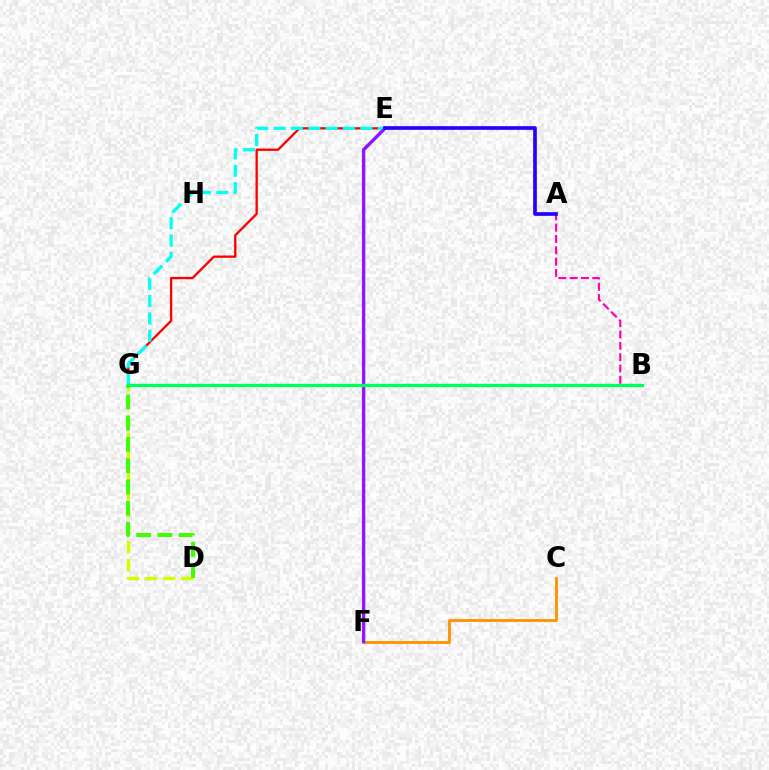{('C', 'F'): [{'color': '#ff9400', 'line_style': 'solid', 'thickness': 2.07}], ('E', 'F'): [{'color': '#0074ff', 'line_style': 'solid', 'thickness': 2.46}, {'color': '#b900ff', 'line_style': 'solid', 'thickness': 1.9}], ('D', 'G'): [{'color': '#d1ff00', 'line_style': 'dashed', 'thickness': 2.45}, {'color': '#3dff00', 'line_style': 'dashed', 'thickness': 2.89}], ('E', 'G'): [{'color': '#ff0000', 'line_style': 'solid', 'thickness': 1.67}, {'color': '#00fff6', 'line_style': 'dashed', 'thickness': 2.36}], ('A', 'B'): [{'color': '#ff00ac', 'line_style': 'dashed', 'thickness': 1.54}], ('B', 'G'): [{'color': '#00ff5c', 'line_style': 'solid', 'thickness': 2.35}], ('A', 'E'): [{'color': '#2500ff', 'line_style': 'solid', 'thickness': 2.64}]}